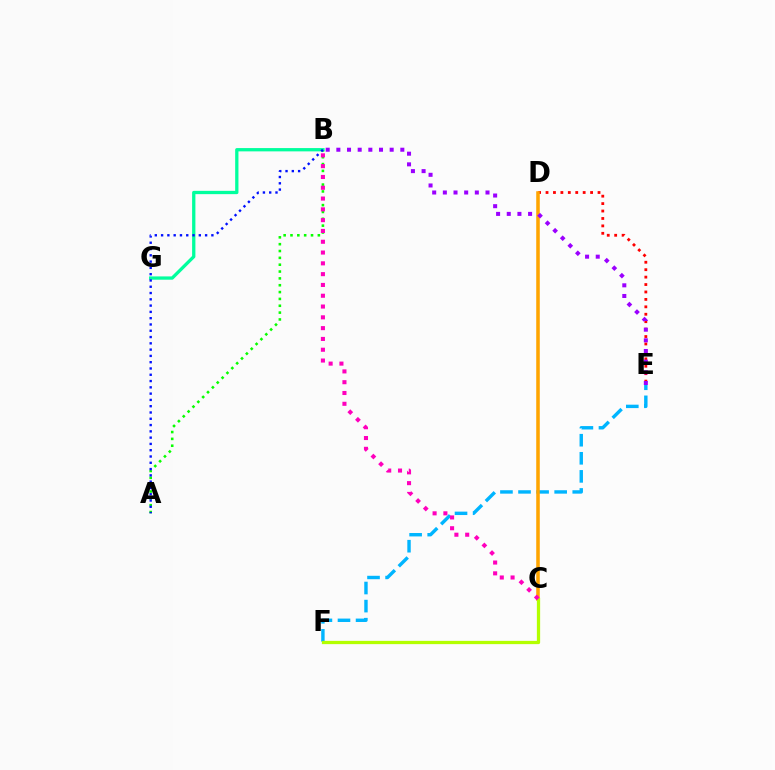{('A', 'B'): [{'color': '#08ff00', 'line_style': 'dotted', 'thickness': 1.86}, {'color': '#0010ff', 'line_style': 'dotted', 'thickness': 1.71}], ('B', 'G'): [{'color': '#00ff9d', 'line_style': 'solid', 'thickness': 2.37}], ('E', 'F'): [{'color': '#00b5ff', 'line_style': 'dashed', 'thickness': 2.46}], ('D', 'E'): [{'color': '#ff0000', 'line_style': 'dotted', 'thickness': 2.02}], ('C', 'D'): [{'color': '#ffa500', 'line_style': 'solid', 'thickness': 2.55}], ('C', 'F'): [{'color': '#b3ff00', 'line_style': 'solid', 'thickness': 2.35}], ('B', 'C'): [{'color': '#ff00bd', 'line_style': 'dotted', 'thickness': 2.93}], ('B', 'E'): [{'color': '#9b00ff', 'line_style': 'dotted', 'thickness': 2.9}]}